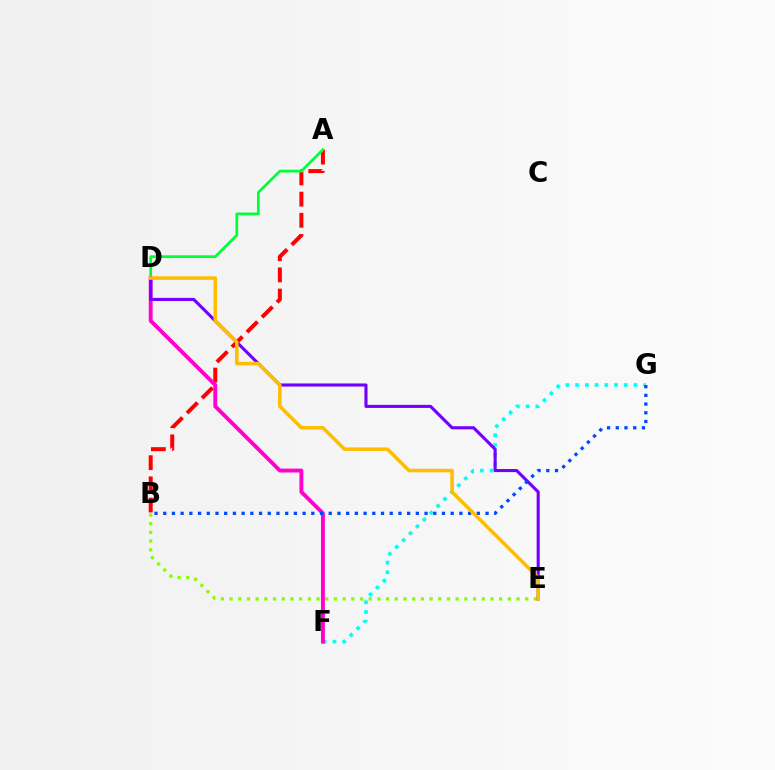{('A', 'B'): [{'color': '#ff0000', 'line_style': 'dashed', 'thickness': 2.88}], ('A', 'D'): [{'color': '#00ff39', 'line_style': 'solid', 'thickness': 1.97}], ('F', 'G'): [{'color': '#00fff6', 'line_style': 'dotted', 'thickness': 2.64}], ('D', 'F'): [{'color': '#ff00cf', 'line_style': 'solid', 'thickness': 2.8}], ('B', 'E'): [{'color': '#84ff00', 'line_style': 'dotted', 'thickness': 2.36}], ('D', 'E'): [{'color': '#7200ff', 'line_style': 'solid', 'thickness': 2.22}, {'color': '#ffbd00', 'line_style': 'solid', 'thickness': 2.54}], ('B', 'G'): [{'color': '#004bff', 'line_style': 'dotted', 'thickness': 2.37}]}